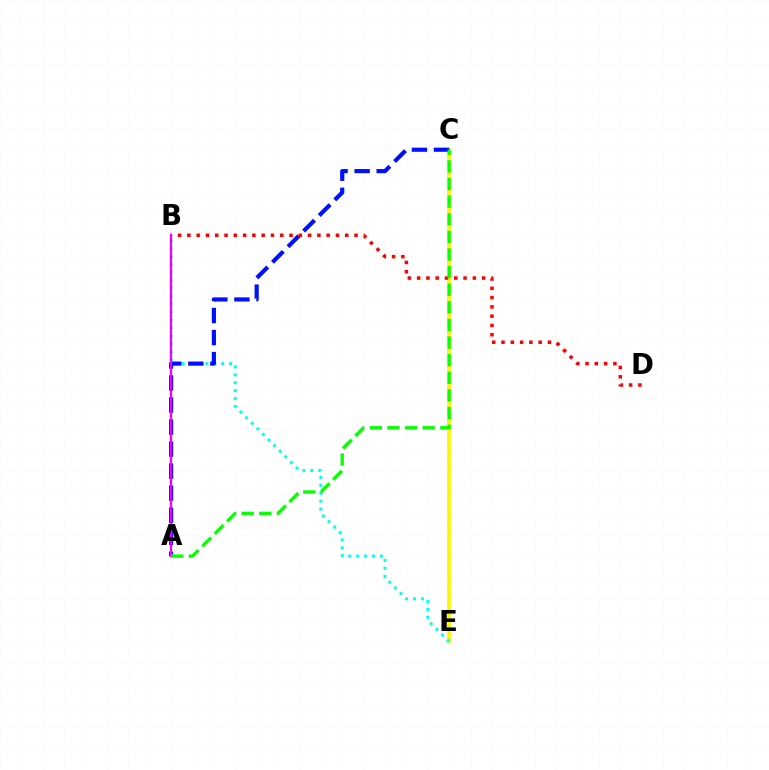{('C', 'E'): [{'color': '#fcf500', 'line_style': 'solid', 'thickness': 2.6}], ('B', 'E'): [{'color': '#00fff6', 'line_style': 'dotted', 'thickness': 2.15}], ('A', 'C'): [{'color': '#0010ff', 'line_style': 'dashed', 'thickness': 3.0}, {'color': '#08ff00', 'line_style': 'dashed', 'thickness': 2.39}], ('B', 'D'): [{'color': '#ff0000', 'line_style': 'dotted', 'thickness': 2.52}], ('A', 'B'): [{'color': '#ee00ff', 'line_style': 'solid', 'thickness': 1.64}]}